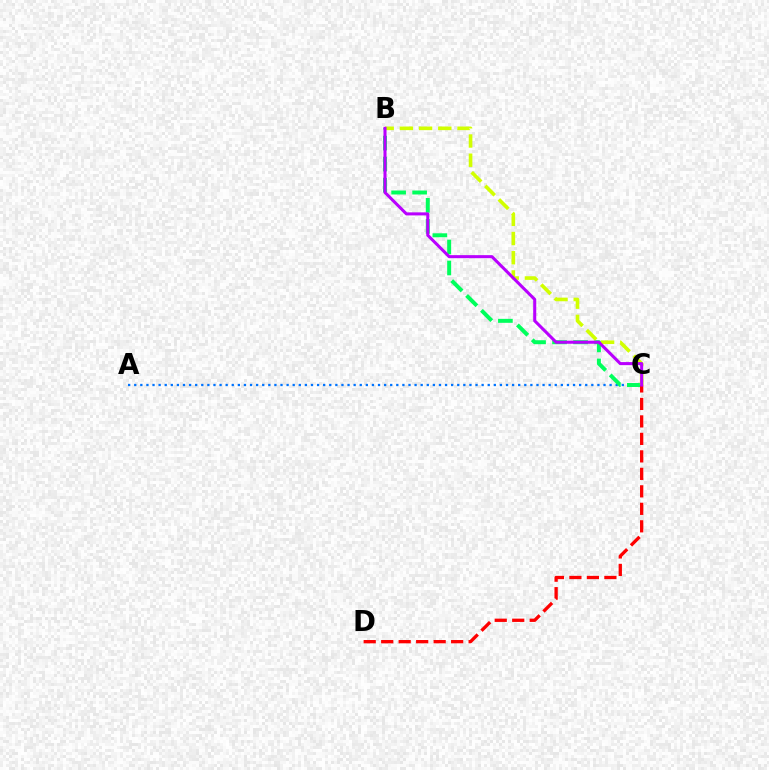{('A', 'C'): [{'color': '#0074ff', 'line_style': 'dotted', 'thickness': 1.66}], ('B', 'C'): [{'color': '#00ff5c', 'line_style': 'dashed', 'thickness': 2.85}, {'color': '#d1ff00', 'line_style': 'dashed', 'thickness': 2.61}, {'color': '#b900ff', 'line_style': 'solid', 'thickness': 2.2}], ('C', 'D'): [{'color': '#ff0000', 'line_style': 'dashed', 'thickness': 2.38}]}